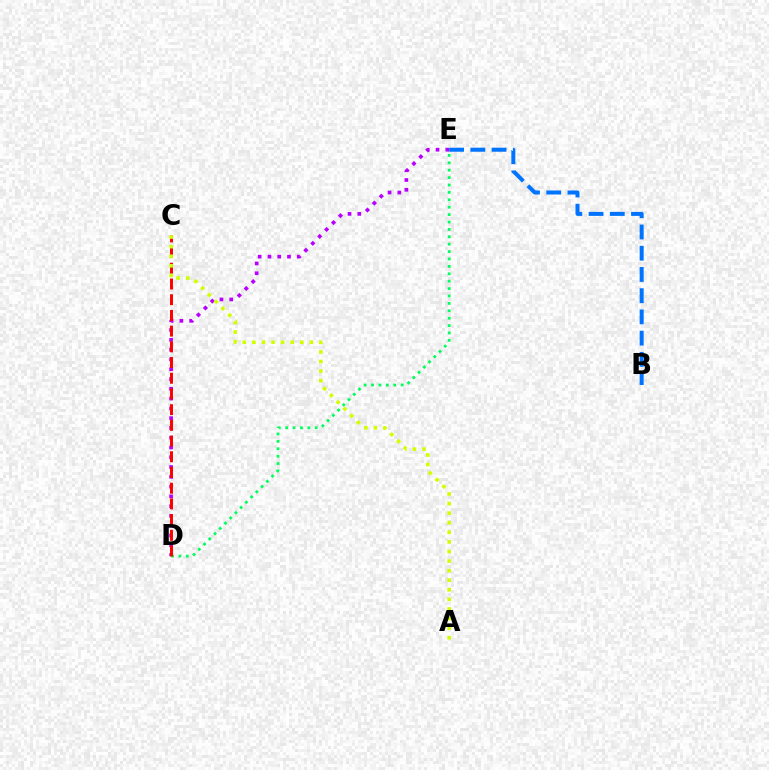{('D', 'E'): [{'color': '#b900ff', 'line_style': 'dotted', 'thickness': 2.66}, {'color': '#00ff5c', 'line_style': 'dotted', 'thickness': 2.01}], ('C', 'D'): [{'color': '#ff0000', 'line_style': 'dashed', 'thickness': 2.13}], ('A', 'C'): [{'color': '#d1ff00', 'line_style': 'dotted', 'thickness': 2.6}], ('B', 'E'): [{'color': '#0074ff', 'line_style': 'dashed', 'thickness': 2.88}]}